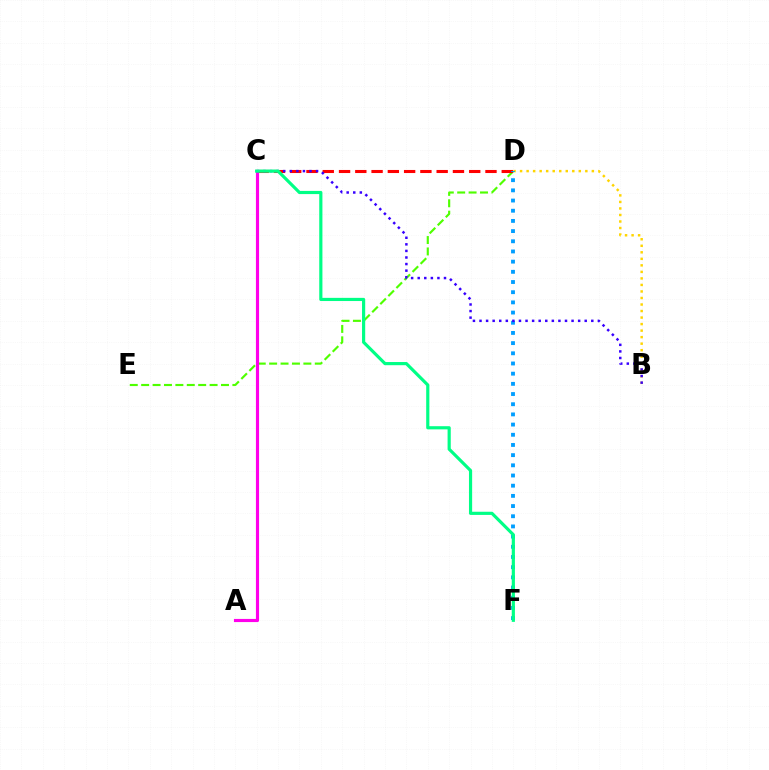{('B', 'D'): [{'color': '#ffd500', 'line_style': 'dotted', 'thickness': 1.77}], ('D', 'E'): [{'color': '#4fff00', 'line_style': 'dashed', 'thickness': 1.55}], ('C', 'D'): [{'color': '#ff0000', 'line_style': 'dashed', 'thickness': 2.21}], ('D', 'F'): [{'color': '#009eff', 'line_style': 'dotted', 'thickness': 2.77}], ('A', 'C'): [{'color': '#ff00ed', 'line_style': 'solid', 'thickness': 2.27}], ('B', 'C'): [{'color': '#3700ff', 'line_style': 'dotted', 'thickness': 1.79}], ('C', 'F'): [{'color': '#00ff86', 'line_style': 'solid', 'thickness': 2.28}]}